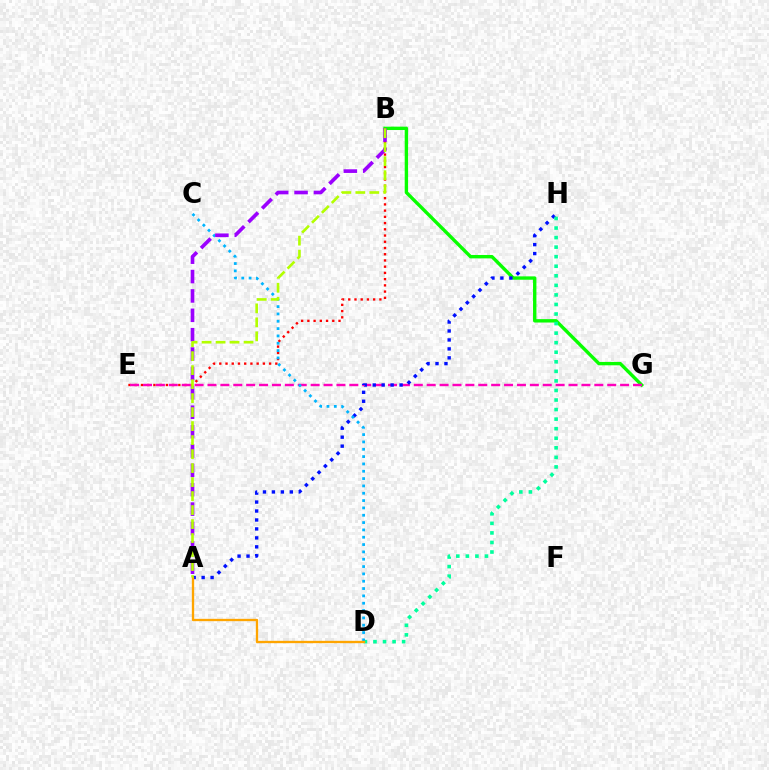{('B', 'G'): [{'color': '#08ff00', 'line_style': 'solid', 'thickness': 2.43}], ('B', 'E'): [{'color': '#ff0000', 'line_style': 'dotted', 'thickness': 1.69}], ('E', 'G'): [{'color': '#ff00bd', 'line_style': 'dashed', 'thickness': 1.75}], ('A', 'H'): [{'color': '#0010ff', 'line_style': 'dotted', 'thickness': 2.43}], ('D', 'H'): [{'color': '#00ff9d', 'line_style': 'dotted', 'thickness': 2.6}], ('C', 'D'): [{'color': '#00b5ff', 'line_style': 'dotted', 'thickness': 1.99}], ('A', 'D'): [{'color': '#ffa500', 'line_style': 'solid', 'thickness': 1.68}], ('A', 'B'): [{'color': '#9b00ff', 'line_style': 'dashed', 'thickness': 2.63}, {'color': '#b3ff00', 'line_style': 'dashed', 'thickness': 1.9}]}